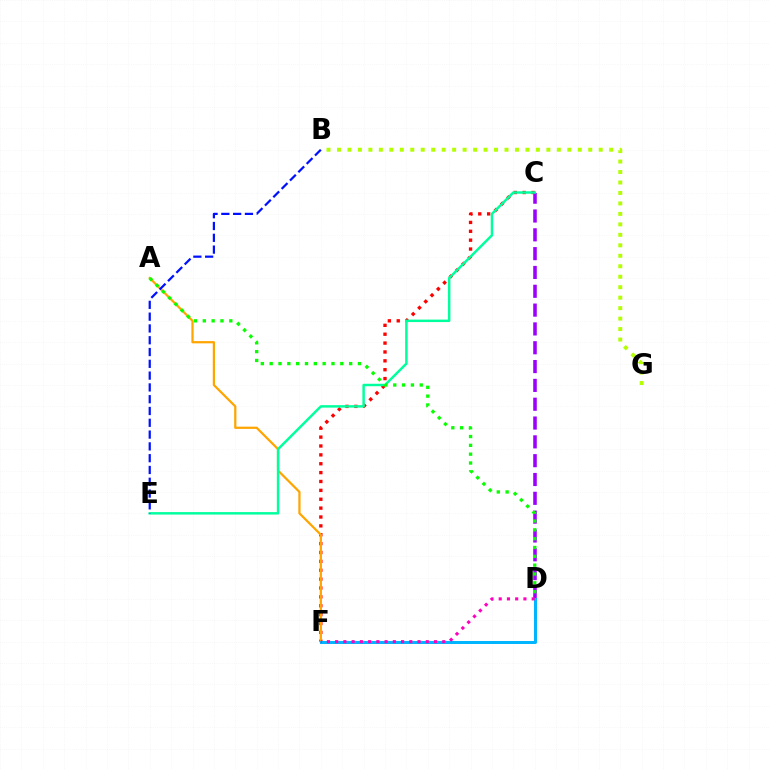{('C', 'F'): [{'color': '#ff0000', 'line_style': 'dotted', 'thickness': 2.41}], ('A', 'F'): [{'color': '#ffa500', 'line_style': 'solid', 'thickness': 1.61}], ('C', 'D'): [{'color': '#9b00ff', 'line_style': 'dashed', 'thickness': 2.56}], ('C', 'E'): [{'color': '#00ff9d', 'line_style': 'solid', 'thickness': 1.77}], ('B', 'G'): [{'color': '#b3ff00', 'line_style': 'dotted', 'thickness': 2.84}], ('B', 'E'): [{'color': '#0010ff', 'line_style': 'dashed', 'thickness': 1.6}], ('D', 'F'): [{'color': '#00b5ff', 'line_style': 'solid', 'thickness': 2.15}, {'color': '#ff00bd', 'line_style': 'dotted', 'thickness': 2.24}], ('A', 'D'): [{'color': '#08ff00', 'line_style': 'dotted', 'thickness': 2.4}]}